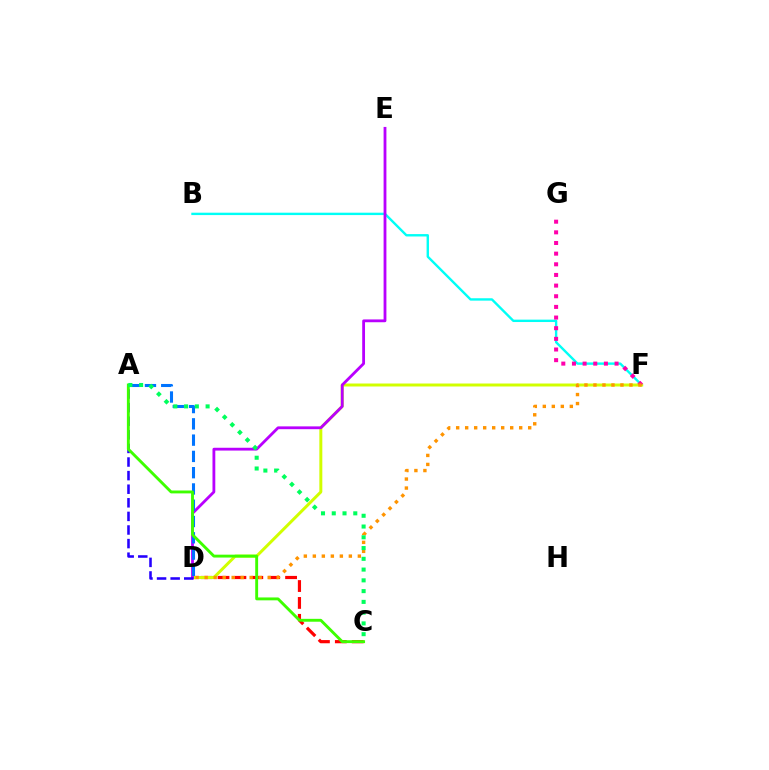{('B', 'F'): [{'color': '#00fff6', 'line_style': 'solid', 'thickness': 1.72}], ('C', 'D'): [{'color': '#ff0000', 'line_style': 'dashed', 'thickness': 2.3}], ('D', 'F'): [{'color': '#d1ff00', 'line_style': 'solid', 'thickness': 2.14}, {'color': '#ff9400', 'line_style': 'dotted', 'thickness': 2.45}], ('F', 'G'): [{'color': '#ff00ac', 'line_style': 'dotted', 'thickness': 2.89}], ('D', 'E'): [{'color': '#b900ff', 'line_style': 'solid', 'thickness': 2.02}], ('A', 'D'): [{'color': '#0074ff', 'line_style': 'dashed', 'thickness': 2.21}, {'color': '#2500ff', 'line_style': 'dashed', 'thickness': 1.85}], ('A', 'C'): [{'color': '#3dff00', 'line_style': 'solid', 'thickness': 2.08}, {'color': '#00ff5c', 'line_style': 'dotted', 'thickness': 2.92}]}